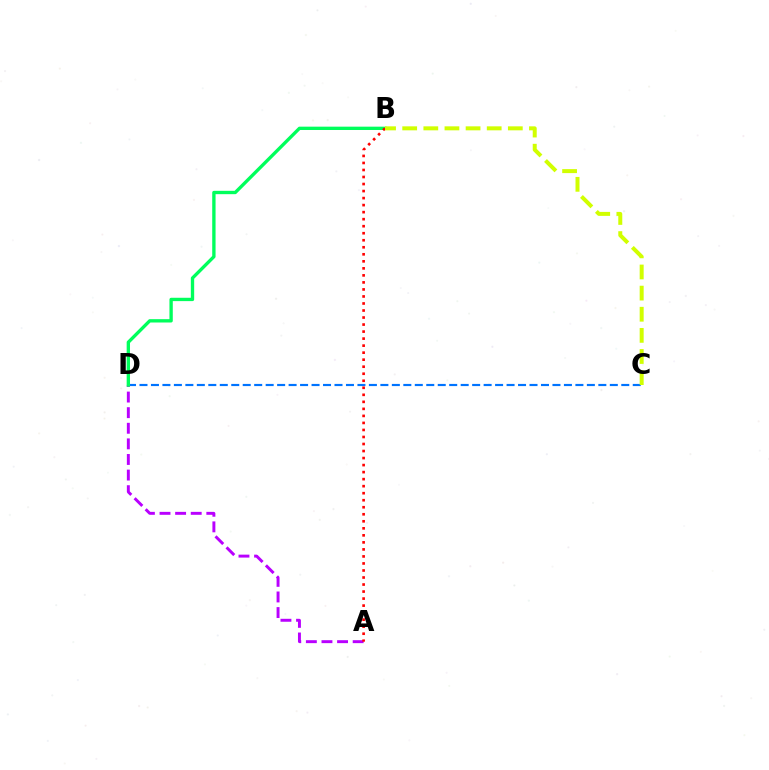{('C', 'D'): [{'color': '#0074ff', 'line_style': 'dashed', 'thickness': 1.56}], ('A', 'D'): [{'color': '#b900ff', 'line_style': 'dashed', 'thickness': 2.12}], ('B', 'D'): [{'color': '#00ff5c', 'line_style': 'solid', 'thickness': 2.41}], ('A', 'B'): [{'color': '#ff0000', 'line_style': 'dotted', 'thickness': 1.91}], ('B', 'C'): [{'color': '#d1ff00', 'line_style': 'dashed', 'thickness': 2.87}]}